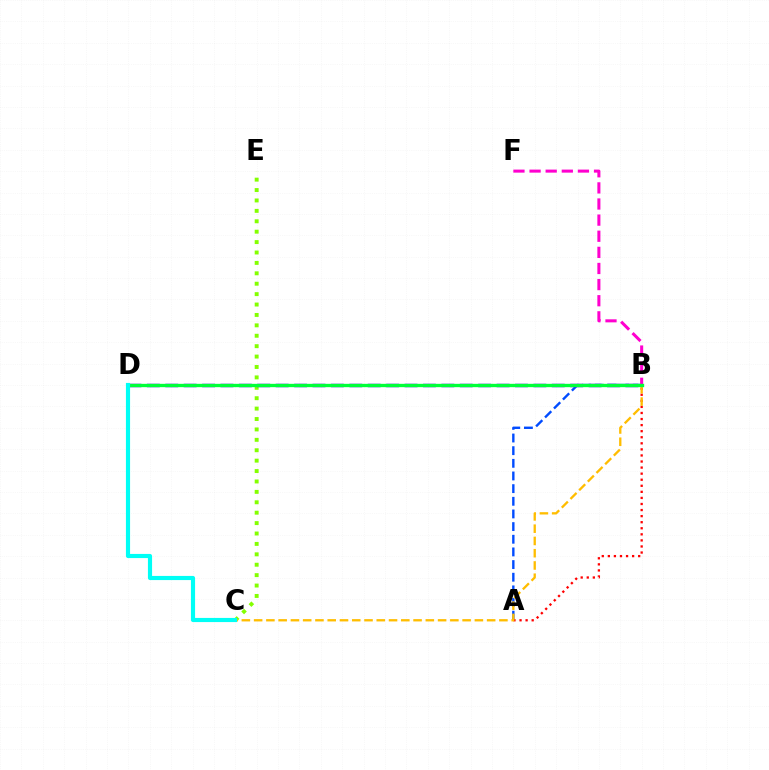{('A', 'B'): [{'color': '#004bff', 'line_style': 'dashed', 'thickness': 1.72}, {'color': '#ff0000', 'line_style': 'dotted', 'thickness': 1.65}], ('C', 'E'): [{'color': '#84ff00', 'line_style': 'dotted', 'thickness': 2.83}], ('B', 'F'): [{'color': '#ff00cf', 'line_style': 'dashed', 'thickness': 2.19}], ('B', 'D'): [{'color': '#7200ff', 'line_style': 'dashed', 'thickness': 2.5}, {'color': '#00ff39', 'line_style': 'solid', 'thickness': 2.41}], ('B', 'C'): [{'color': '#ffbd00', 'line_style': 'dashed', 'thickness': 1.67}], ('C', 'D'): [{'color': '#00fff6', 'line_style': 'solid', 'thickness': 2.99}]}